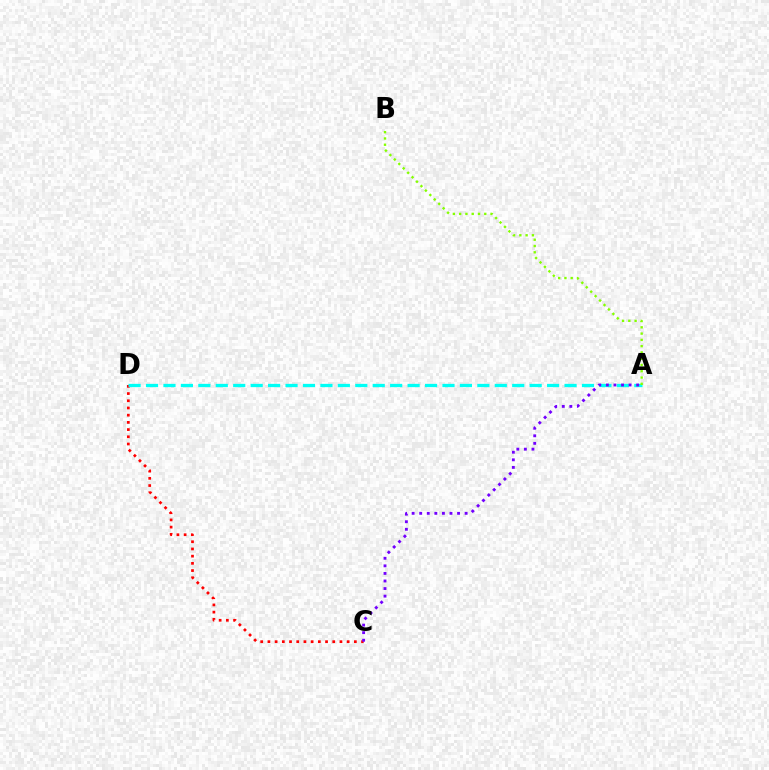{('C', 'D'): [{'color': '#ff0000', 'line_style': 'dotted', 'thickness': 1.96}], ('A', 'D'): [{'color': '#00fff6', 'line_style': 'dashed', 'thickness': 2.37}], ('A', 'B'): [{'color': '#84ff00', 'line_style': 'dotted', 'thickness': 1.71}], ('A', 'C'): [{'color': '#7200ff', 'line_style': 'dotted', 'thickness': 2.06}]}